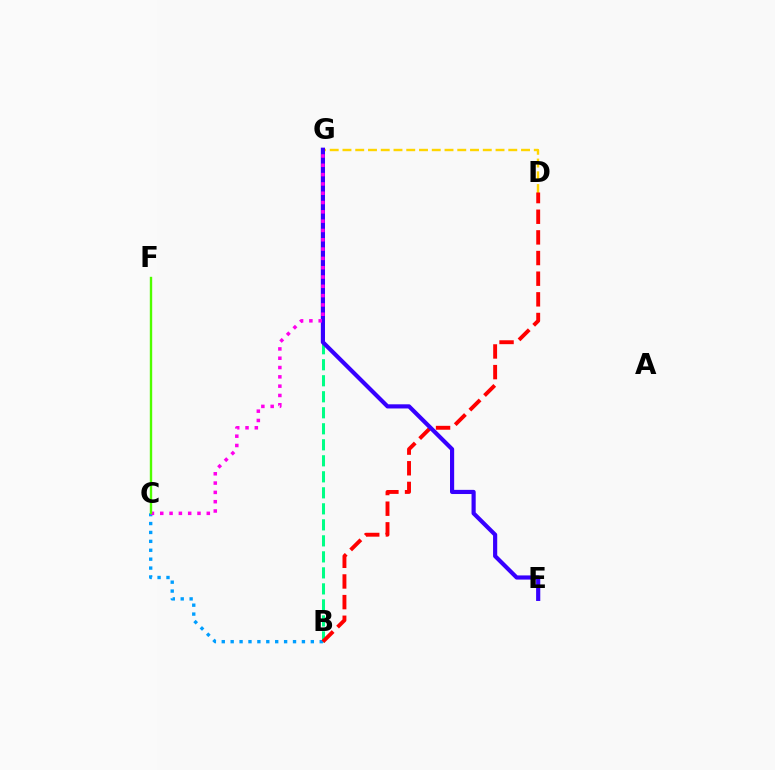{('D', 'G'): [{'color': '#ffd500', 'line_style': 'dashed', 'thickness': 1.73}], ('B', 'G'): [{'color': '#00ff86', 'line_style': 'dashed', 'thickness': 2.17}], ('B', 'C'): [{'color': '#009eff', 'line_style': 'dotted', 'thickness': 2.42}], ('B', 'D'): [{'color': '#ff0000', 'line_style': 'dashed', 'thickness': 2.81}], ('E', 'G'): [{'color': '#3700ff', 'line_style': 'solid', 'thickness': 2.99}], ('C', 'G'): [{'color': '#ff00ed', 'line_style': 'dotted', 'thickness': 2.53}], ('C', 'F'): [{'color': '#4fff00', 'line_style': 'solid', 'thickness': 1.72}]}